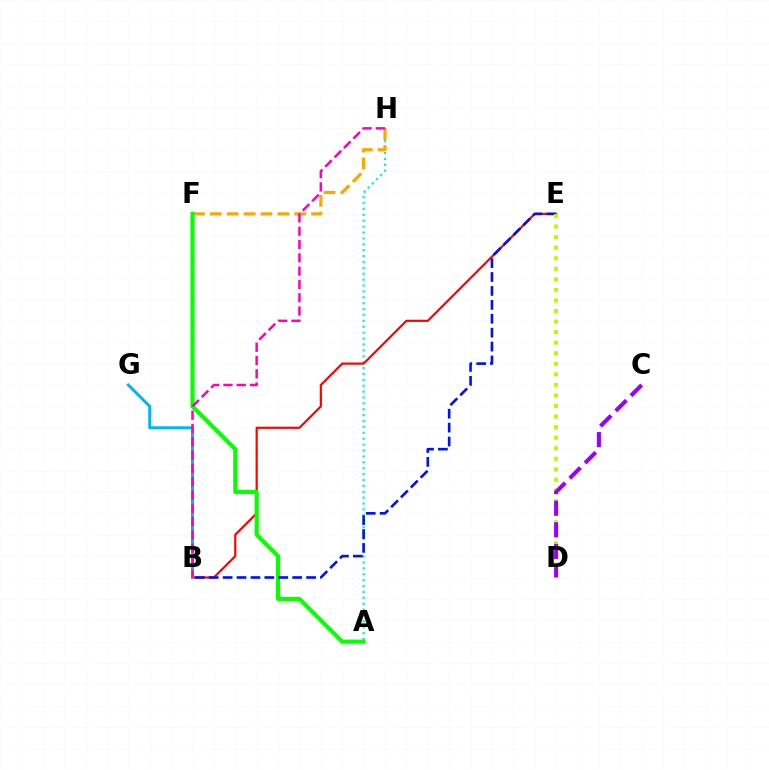{('A', 'H'): [{'color': '#00ff9d', 'line_style': 'dotted', 'thickness': 1.6}], ('F', 'H'): [{'color': '#ffa500', 'line_style': 'dashed', 'thickness': 2.29}], ('B', 'E'): [{'color': '#ff0000', 'line_style': 'solid', 'thickness': 1.57}, {'color': '#0010ff', 'line_style': 'dashed', 'thickness': 1.89}], ('A', 'F'): [{'color': '#08ff00', 'line_style': 'solid', 'thickness': 2.99}], ('B', 'G'): [{'color': '#00b5ff', 'line_style': 'solid', 'thickness': 2.14}], ('B', 'H'): [{'color': '#ff00bd', 'line_style': 'dashed', 'thickness': 1.81}], ('D', 'E'): [{'color': '#b3ff00', 'line_style': 'dotted', 'thickness': 2.87}], ('C', 'D'): [{'color': '#9b00ff', 'line_style': 'dashed', 'thickness': 2.93}]}